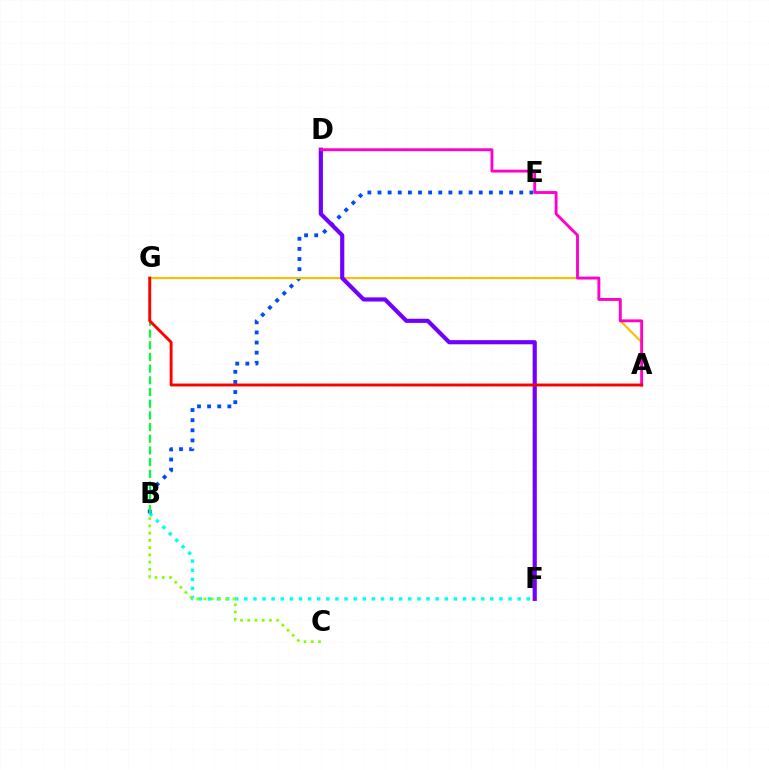{('B', 'F'): [{'color': '#00fff6', 'line_style': 'dotted', 'thickness': 2.48}], ('B', 'C'): [{'color': '#84ff00', 'line_style': 'dotted', 'thickness': 1.97}], ('B', 'E'): [{'color': '#004bff', 'line_style': 'dotted', 'thickness': 2.75}], ('B', 'G'): [{'color': '#00ff39', 'line_style': 'dashed', 'thickness': 1.59}], ('A', 'G'): [{'color': '#ffbd00', 'line_style': 'solid', 'thickness': 1.53}, {'color': '#ff0000', 'line_style': 'solid', 'thickness': 2.09}], ('D', 'F'): [{'color': '#7200ff', 'line_style': 'solid', 'thickness': 2.98}], ('A', 'D'): [{'color': '#ff00cf', 'line_style': 'solid', 'thickness': 2.07}]}